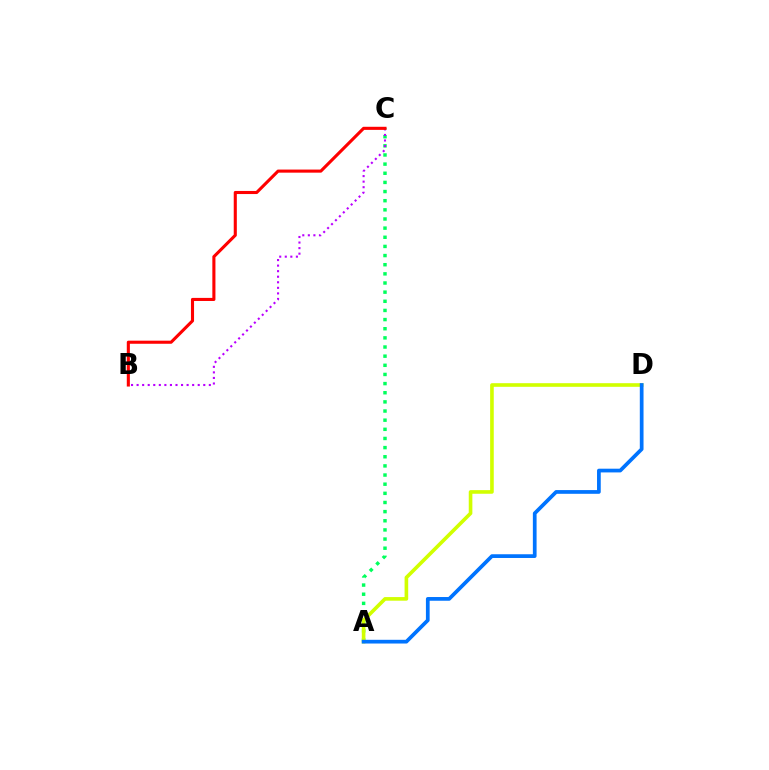{('A', 'C'): [{'color': '#00ff5c', 'line_style': 'dotted', 'thickness': 2.48}], ('A', 'D'): [{'color': '#d1ff00', 'line_style': 'solid', 'thickness': 2.61}, {'color': '#0074ff', 'line_style': 'solid', 'thickness': 2.68}], ('B', 'C'): [{'color': '#b900ff', 'line_style': 'dotted', 'thickness': 1.51}, {'color': '#ff0000', 'line_style': 'solid', 'thickness': 2.23}]}